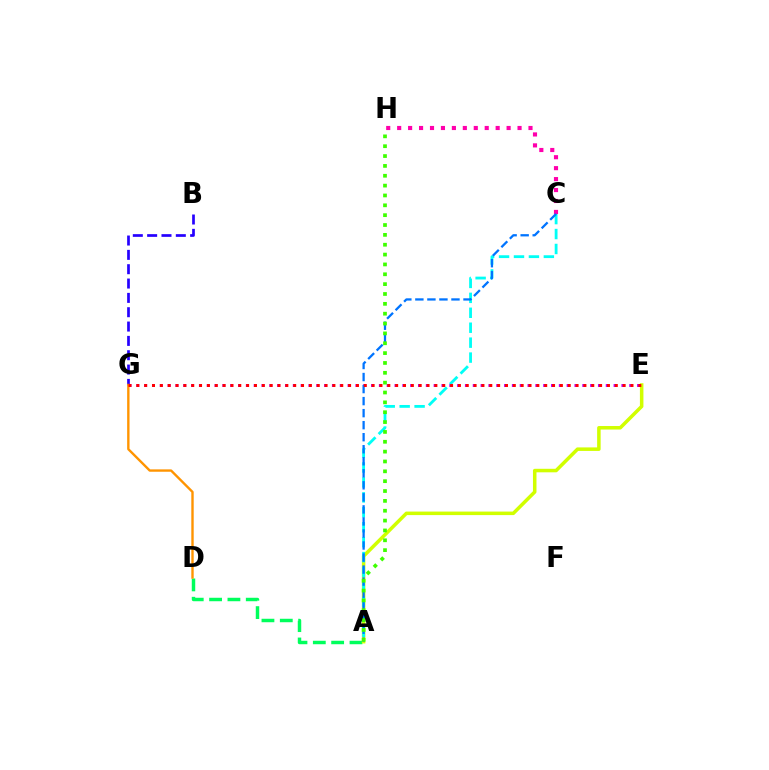{('B', 'G'): [{'color': '#2500ff', 'line_style': 'dashed', 'thickness': 1.95}], ('E', 'G'): [{'color': '#b900ff', 'line_style': 'dotted', 'thickness': 2.13}, {'color': '#ff0000', 'line_style': 'dotted', 'thickness': 2.13}], ('A', 'D'): [{'color': '#00ff5c', 'line_style': 'dashed', 'thickness': 2.49}], ('A', 'E'): [{'color': '#d1ff00', 'line_style': 'solid', 'thickness': 2.53}], ('A', 'C'): [{'color': '#00fff6', 'line_style': 'dashed', 'thickness': 2.03}, {'color': '#0074ff', 'line_style': 'dashed', 'thickness': 1.63}], ('C', 'H'): [{'color': '#ff00ac', 'line_style': 'dotted', 'thickness': 2.97}], ('D', 'G'): [{'color': '#ff9400', 'line_style': 'solid', 'thickness': 1.71}], ('A', 'H'): [{'color': '#3dff00', 'line_style': 'dotted', 'thickness': 2.68}]}